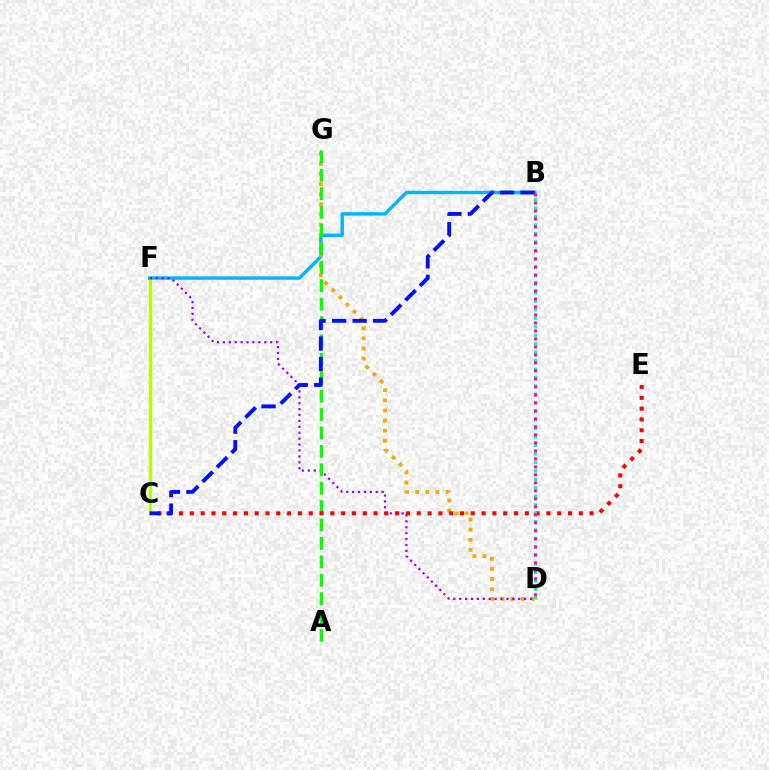{('C', 'F'): [{'color': '#b3ff00', 'line_style': 'solid', 'thickness': 2.19}], ('B', 'F'): [{'color': '#00b5ff', 'line_style': 'solid', 'thickness': 2.44}], ('D', 'G'): [{'color': '#ffa500', 'line_style': 'dotted', 'thickness': 2.75}], ('D', 'F'): [{'color': '#9b00ff', 'line_style': 'dotted', 'thickness': 1.6}], ('A', 'G'): [{'color': '#08ff00', 'line_style': 'dashed', 'thickness': 2.5}], ('C', 'E'): [{'color': '#ff0000', 'line_style': 'dotted', 'thickness': 2.94}], ('B', 'C'): [{'color': '#0010ff', 'line_style': 'dashed', 'thickness': 2.79}], ('B', 'D'): [{'color': '#00ff9d', 'line_style': 'dotted', 'thickness': 2.3}, {'color': '#ff00bd', 'line_style': 'dotted', 'thickness': 2.17}]}